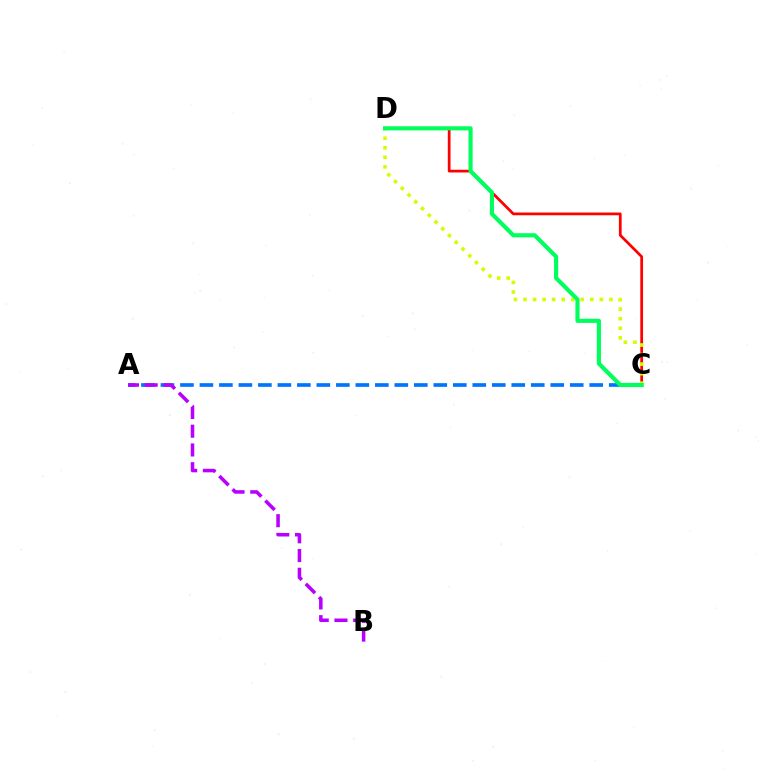{('C', 'D'): [{'color': '#ff0000', 'line_style': 'solid', 'thickness': 1.97}, {'color': '#d1ff00', 'line_style': 'dotted', 'thickness': 2.59}, {'color': '#00ff5c', 'line_style': 'solid', 'thickness': 2.97}], ('A', 'C'): [{'color': '#0074ff', 'line_style': 'dashed', 'thickness': 2.65}], ('A', 'B'): [{'color': '#b900ff', 'line_style': 'dashed', 'thickness': 2.55}]}